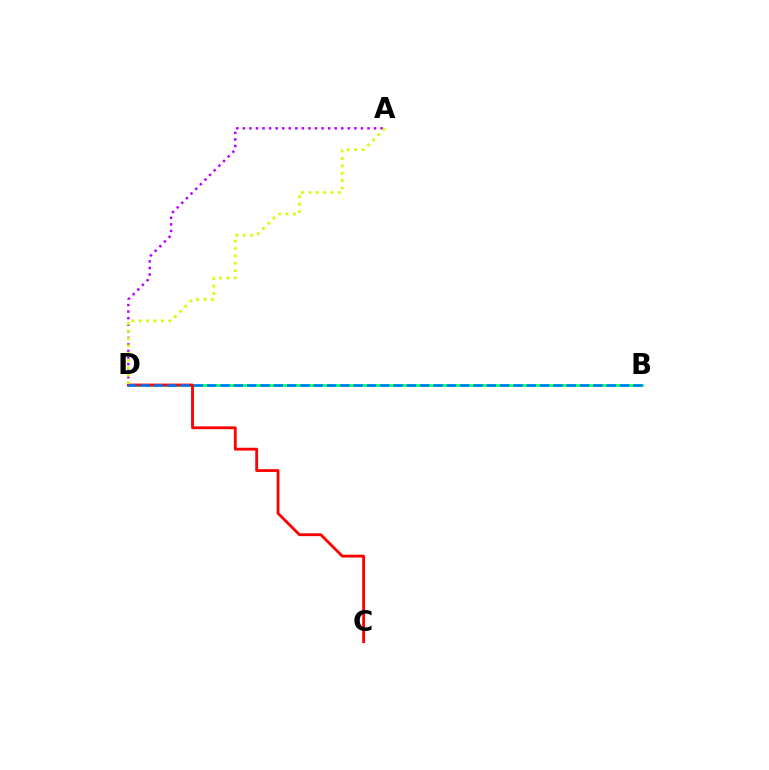{('B', 'D'): [{'color': '#00ff5c', 'line_style': 'solid', 'thickness': 1.91}, {'color': '#0074ff', 'line_style': 'dashed', 'thickness': 1.81}], ('C', 'D'): [{'color': '#ff0000', 'line_style': 'solid', 'thickness': 2.03}], ('A', 'D'): [{'color': '#b900ff', 'line_style': 'dotted', 'thickness': 1.78}, {'color': '#d1ff00', 'line_style': 'dotted', 'thickness': 2.0}]}